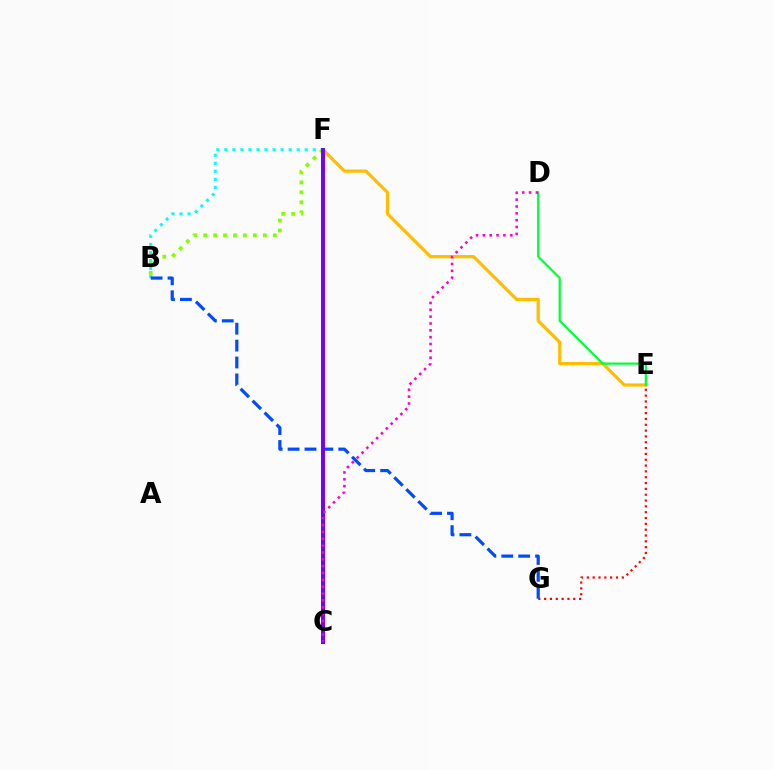{('B', 'F'): [{'color': '#00fff6', 'line_style': 'dotted', 'thickness': 2.18}, {'color': '#84ff00', 'line_style': 'dotted', 'thickness': 2.7}], ('E', 'G'): [{'color': '#ff0000', 'line_style': 'dotted', 'thickness': 1.58}], ('E', 'F'): [{'color': '#ffbd00', 'line_style': 'solid', 'thickness': 2.32}], ('D', 'E'): [{'color': '#00ff39', 'line_style': 'solid', 'thickness': 1.59}], ('B', 'G'): [{'color': '#004bff', 'line_style': 'dashed', 'thickness': 2.3}], ('C', 'F'): [{'color': '#7200ff', 'line_style': 'solid', 'thickness': 2.85}], ('C', 'D'): [{'color': '#ff00cf', 'line_style': 'dotted', 'thickness': 1.86}]}